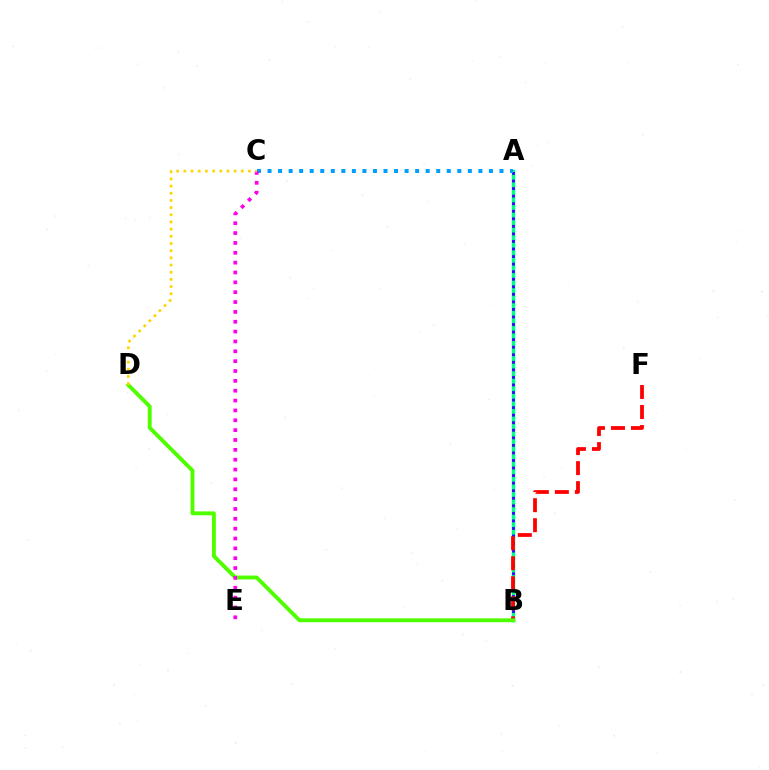{('A', 'B'): [{'color': '#00ff86', 'line_style': 'solid', 'thickness': 2.48}, {'color': '#3700ff', 'line_style': 'dotted', 'thickness': 2.05}], ('B', 'F'): [{'color': '#ff0000', 'line_style': 'dashed', 'thickness': 2.72}], ('A', 'C'): [{'color': '#009eff', 'line_style': 'dotted', 'thickness': 2.86}], ('B', 'D'): [{'color': '#4fff00', 'line_style': 'solid', 'thickness': 2.8}], ('C', 'E'): [{'color': '#ff00ed', 'line_style': 'dotted', 'thickness': 2.68}], ('C', 'D'): [{'color': '#ffd500', 'line_style': 'dotted', 'thickness': 1.95}]}